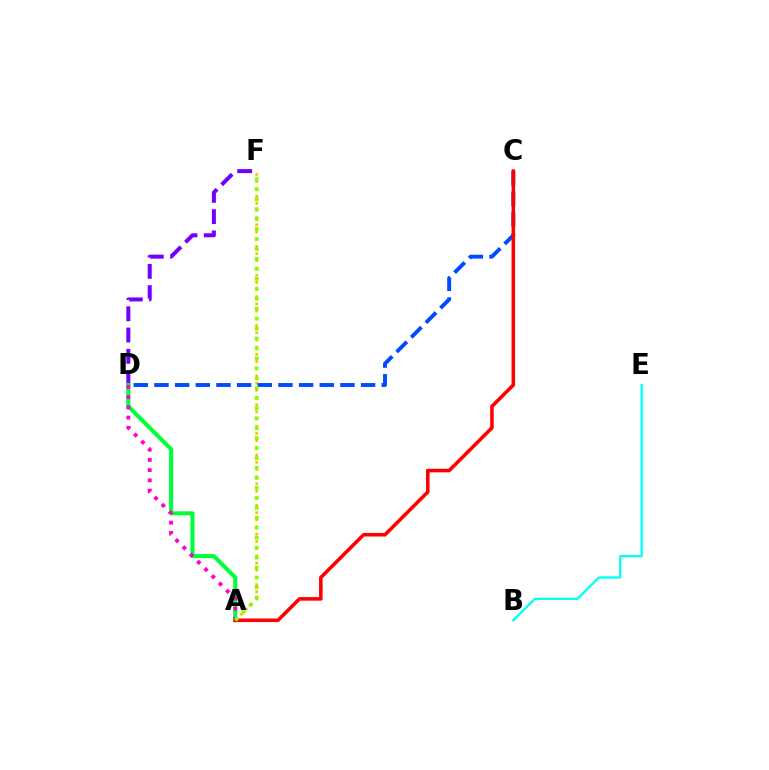{('D', 'F'): [{'color': '#7200ff', 'line_style': 'dashed', 'thickness': 2.89}], ('A', 'F'): [{'color': '#ffbd00', 'line_style': 'dotted', 'thickness': 1.96}, {'color': '#84ff00', 'line_style': 'dotted', 'thickness': 2.71}], ('A', 'D'): [{'color': '#00ff39', 'line_style': 'solid', 'thickness': 2.93}, {'color': '#ff00cf', 'line_style': 'dotted', 'thickness': 2.78}], ('B', 'E'): [{'color': '#00fff6', 'line_style': 'solid', 'thickness': 1.67}], ('C', 'D'): [{'color': '#004bff', 'line_style': 'dashed', 'thickness': 2.81}], ('A', 'C'): [{'color': '#ff0000', 'line_style': 'solid', 'thickness': 2.57}]}